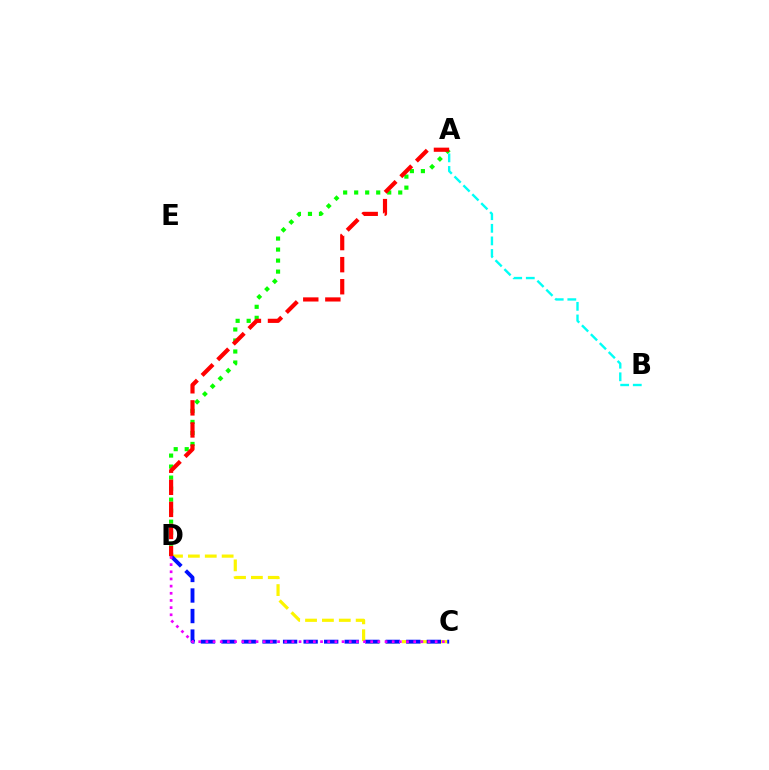{('A', 'D'): [{'color': '#08ff00', 'line_style': 'dotted', 'thickness': 2.99}, {'color': '#ff0000', 'line_style': 'dashed', 'thickness': 3.0}], ('C', 'D'): [{'color': '#fcf500', 'line_style': 'dashed', 'thickness': 2.29}, {'color': '#0010ff', 'line_style': 'dashed', 'thickness': 2.79}, {'color': '#ee00ff', 'line_style': 'dotted', 'thickness': 1.95}], ('A', 'B'): [{'color': '#00fff6', 'line_style': 'dashed', 'thickness': 1.71}]}